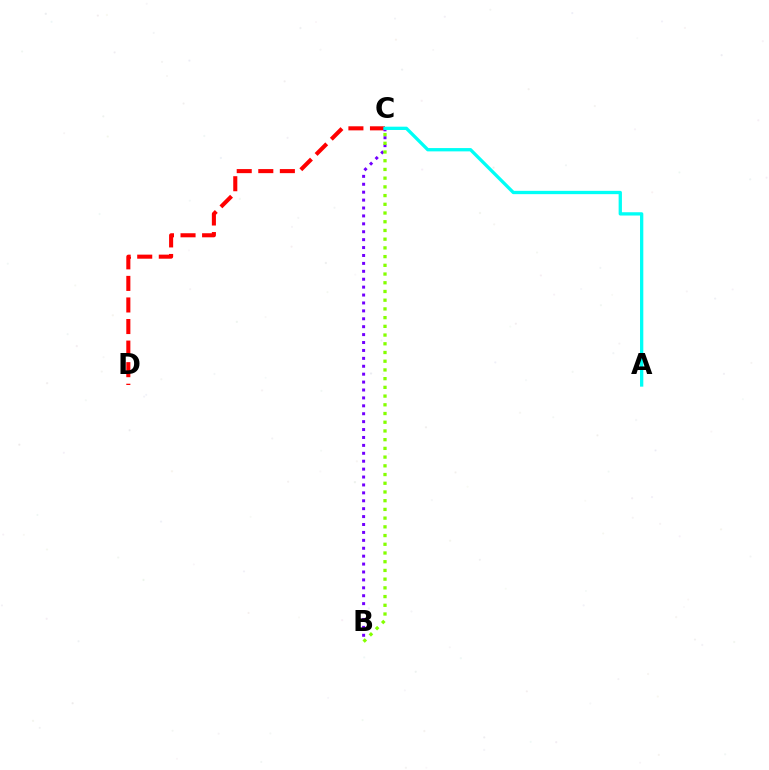{('C', 'D'): [{'color': '#ff0000', 'line_style': 'dashed', 'thickness': 2.93}], ('B', 'C'): [{'color': '#7200ff', 'line_style': 'dotted', 'thickness': 2.15}, {'color': '#84ff00', 'line_style': 'dotted', 'thickness': 2.37}], ('A', 'C'): [{'color': '#00fff6', 'line_style': 'solid', 'thickness': 2.38}]}